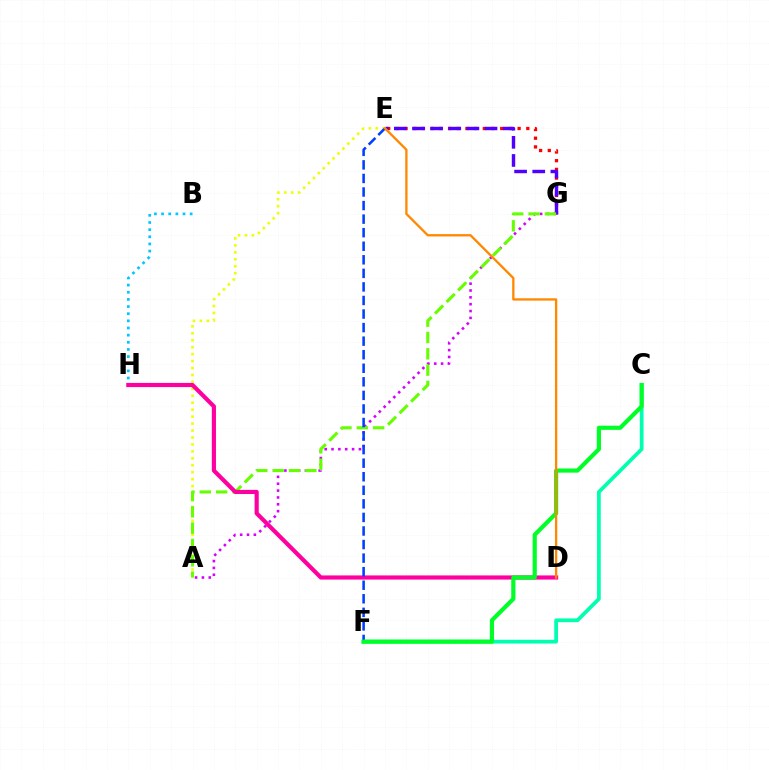{('A', 'G'): [{'color': '#d600ff', 'line_style': 'dotted', 'thickness': 1.86}, {'color': '#66ff00', 'line_style': 'dashed', 'thickness': 2.22}], ('C', 'F'): [{'color': '#00ffaf', 'line_style': 'solid', 'thickness': 2.69}, {'color': '#00ff27', 'line_style': 'solid', 'thickness': 3.0}], ('B', 'H'): [{'color': '#00c7ff', 'line_style': 'dotted', 'thickness': 1.94}], ('A', 'E'): [{'color': '#eeff00', 'line_style': 'dotted', 'thickness': 1.89}], ('E', 'G'): [{'color': '#ff0000', 'line_style': 'dotted', 'thickness': 2.36}, {'color': '#4f00ff', 'line_style': 'dashed', 'thickness': 2.46}], ('D', 'H'): [{'color': '#ff00a0', 'line_style': 'solid', 'thickness': 2.99}], ('E', 'F'): [{'color': '#003fff', 'line_style': 'dashed', 'thickness': 1.84}], ('D', 'E'): [{'color': '#ff8800', 'line_style': 'solid', 'thickness': 1.67}]}